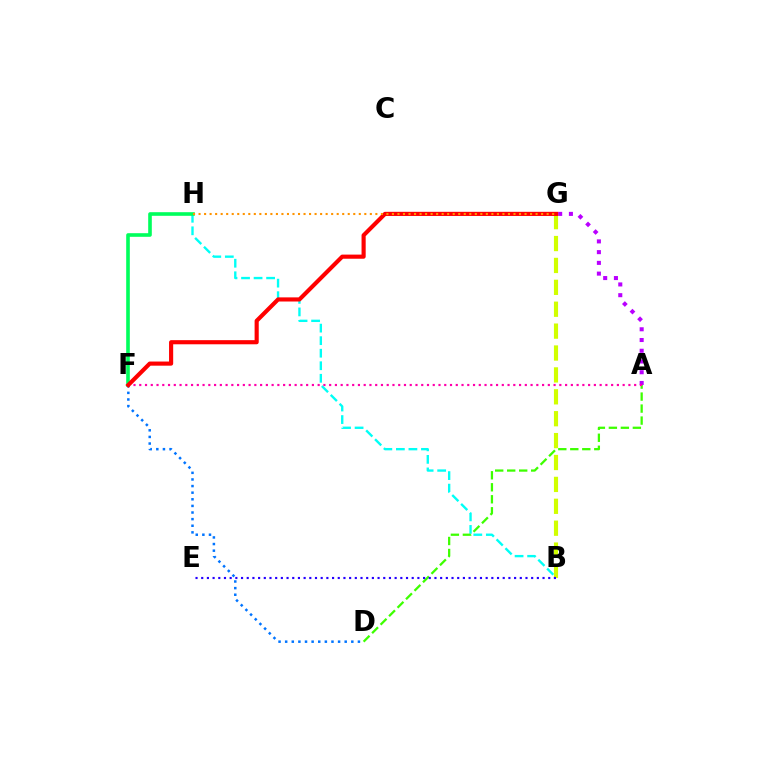{('B', 'H'): [{'color': '#00fff6', 'line_style': 'dashed', 'thickness': 1.7}], ('A', 'D'): [{'color': '#3dff00', 'line_style': 'dashed', 'thickness': 1.63}], ('A', 'G'): [{'color': '#b900ff', 'line_style': 'dotted', 'thickness': 2.92}], ('B', 'G'): [{'color': '#d1ff00', 'line_style': 'dashed', 'thickness': 2.97}], ('F', 'H'): [{'color': '#00ff5c', 'line_style': 'solid', 'thickness': 2.6}], ('D', 'F'): [{'color': '#0074ff', 'line_style': 'dotted', 'thickness': 1.8}], ('A', 'F'): [{'color': '#ff00ac', 'line_style': 'dotted', 'thickness': 1.56}], ('F', 'G'): [{'color': '#ff0000', 'line_style': 'solid', 'thickness': 2.98}], ('G', 'H'): [{'color': '#ff9400', 'line_style': 'dotted', 'thickness': 1.5}], ('B', 'E'): [{'color': '#2500ff', 'line_style': 'dotted', 'thickness': 1.55}]}